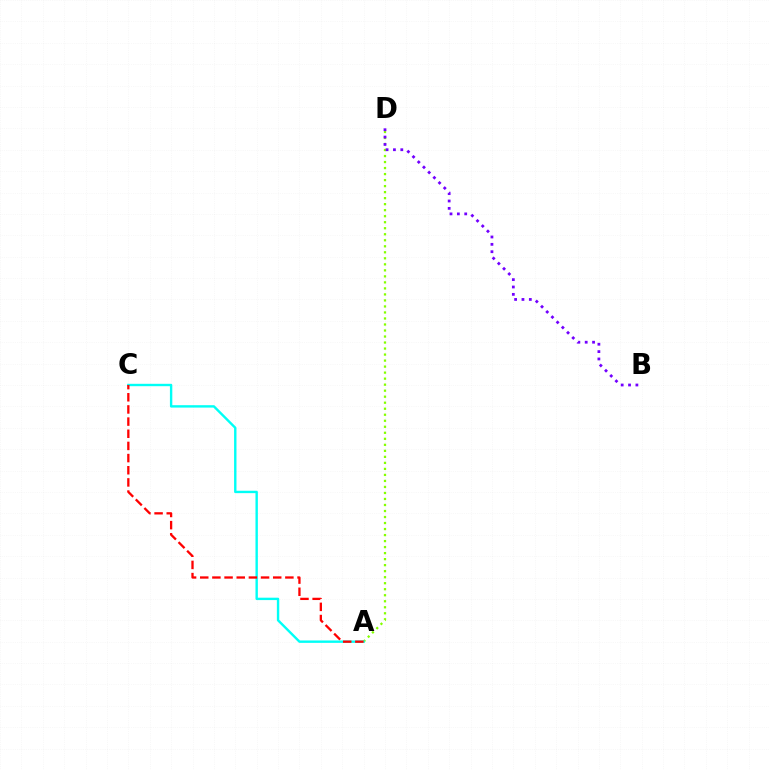{('A', 'D'): [{'color': '#84ff00', 'line_style': 'dotted', 'thickness': 1.63}], ('A', 'C'): [{'color': '#00fff6', 'line_style': 'solid', 'thickness': 1.72}, {'color': '#ff0000', 'line_style': 'dashed', 'thickness': 1.65}], ('B', 'D'): [{'color': '#7200ff', 'line_style': 'dotted', 'thickness': 2.0}]}